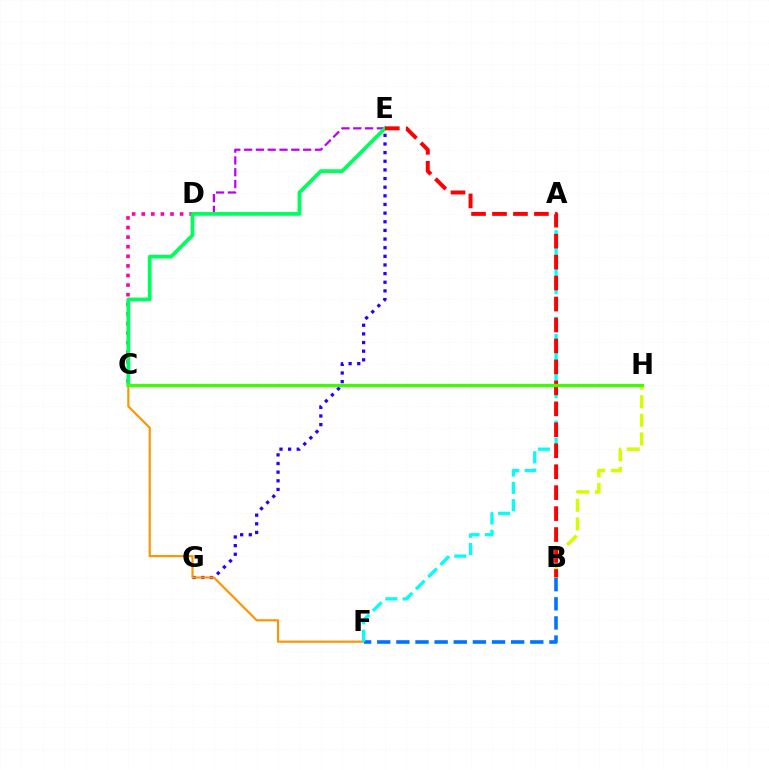{('C', 'D'): [{'color': '#ff00ac', 'line_style': 'dotted', 'thickness': 2.61}], ('E', 'G'): [{'color': '#2500ff', 'line_style': 'dotted', 'thickness': 2.35}], ('B', 'H'): [{'color': '#d1ff00', 'line_style': 'dashed', 'thickness': 2.53}], ('D', 'E'): [{'color': '#b900ff', 'line_style': 'dashed', 'thickness': 1.6}], ('C', 'F'): [{'color': '#ff9400', 'line_style': 'solid', 'thickness': 1.55}], ('C', 'E'): [{'color': '#00ff5c', 'line_style': 'solid', 'thickness': 2.71}], ('B', 'F'): [{'color': '#0074ff', 'line_style': 'dashed', 'thickness': 2.6}], ('A', 'F'): [{'color': '#00fff6', 'line_style': 'dashed', 'thickness': 2.35}], ('B', 'E'): [{'color': '#ff0000', 'line_style': 'dashed', 'thickness': 2.85}], ('C', 'H'): [{'color': '#3dff00', 'line_style': 'solid', 'thickness': 2.33}]}